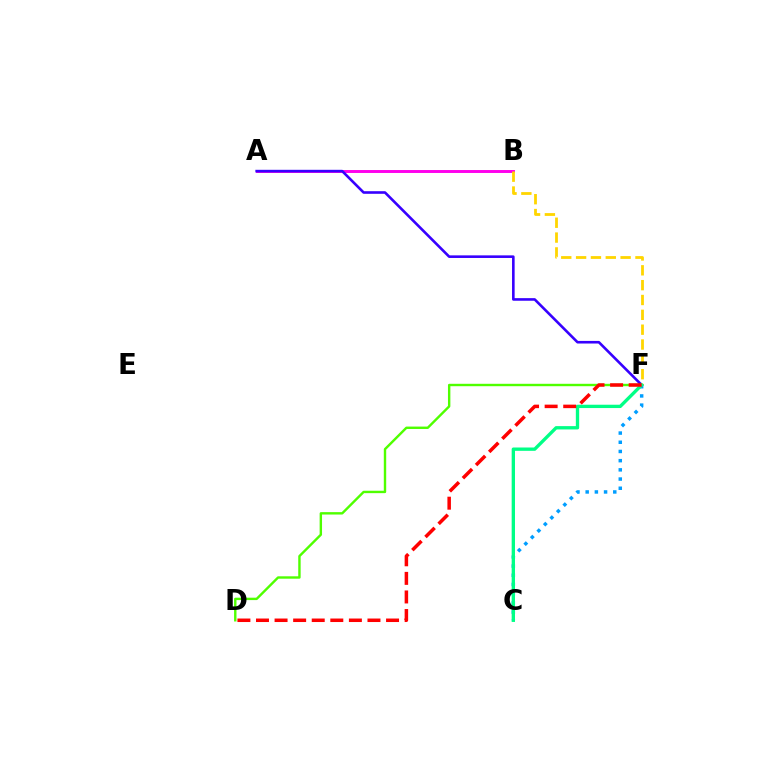{('D', 'F'): [{'color': '#4fff00', 'line_style': 'solid', 'thickness': 1.73}, {'color': '#ff0000', 'line_style': 'dashed', 'thickness': 2.52}], ('A', 'B'): [{'color': '#ff00ed', 'line_style': 'solid', 'thickness': 2.11}], ('B', 'F'): [{'color': '#ffd500', 'line_style': 'dashed', 'thickness': 2.02}], ('A', 'F'): [{'color': '#3700ff', 'line_style': 'solid', 'thickness': 1.88}], ('C', 'F'): [{'color': '#009eff', 'line_style': 'dotted', 'thickness': 2.5}, {'color': '#00ff86', 'line_style': 'solid', 'thickness': 2.4}]}